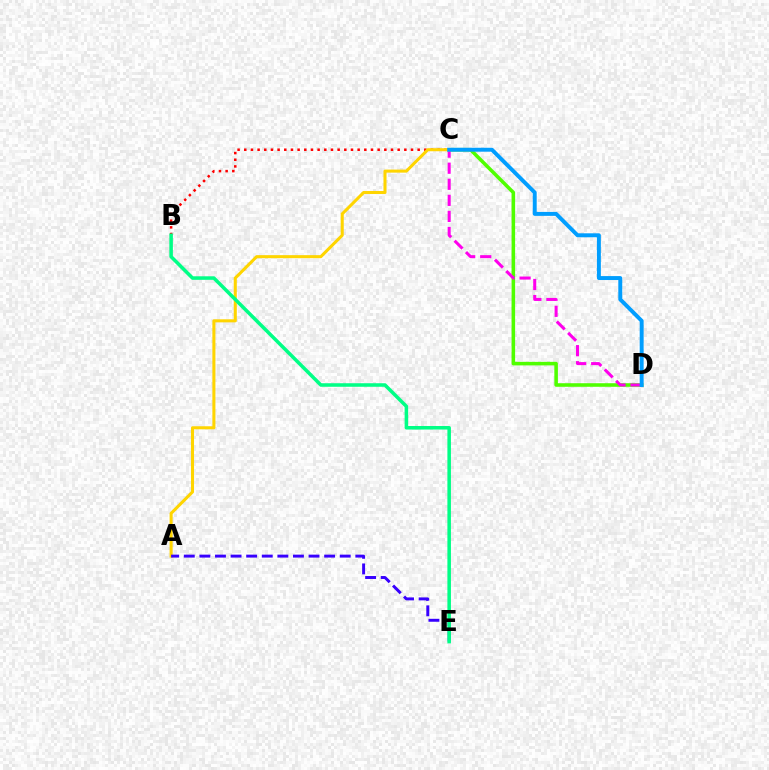{('C', 'D'): [{'color': '#4fff00', 'line_style': 'solid', 'thickness': 2.56}, {'color': '#ff00ed', 'line_style': 'dashed', 'thickness': 2.18}, {'color': '#009eff', 'line_style': 'solid', 'thickness': 2.84}], ('B', 'C'): [{'color': '#ff0000', 'line_style': 'dotted', 'thickness': 1.81}], ('A', 'C'): [{'color': '#ffd500', 'line_style': 'solid', 'thickness': 2.19}], ('A', 'E'): [{'color': '#3700ff', 'line_style': 'dashed', 'thickness': 2.12}], ('B', 'E'): [{'color': '#00ff86', 'line_style': 'solid', 'thickness': 2.55}]}